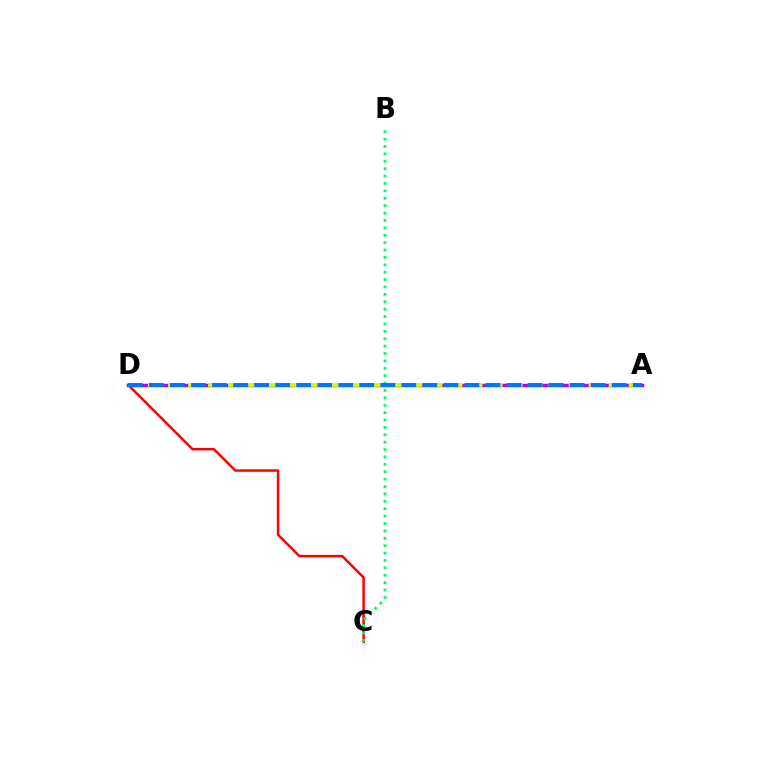{('C', 'D'): [{'color': '#ff0000', 'line_style': 'solid', 'thickness': 1.79}], ('B', 'C'): [{'color': '#00ff5c', 'line_style': 'dotted', 'thickness': 2.01}], ('A', 'D'): [{'color': '#b900ff', 'line_style': 'solid', 'thickness': 2.52}, {'color': '#d1ff00', 'line_style': 'dashed', 'thickness': 2.72}, {'color': '#0074ff', 'line_style': 'dashed', 'thickness': 2.86}]}